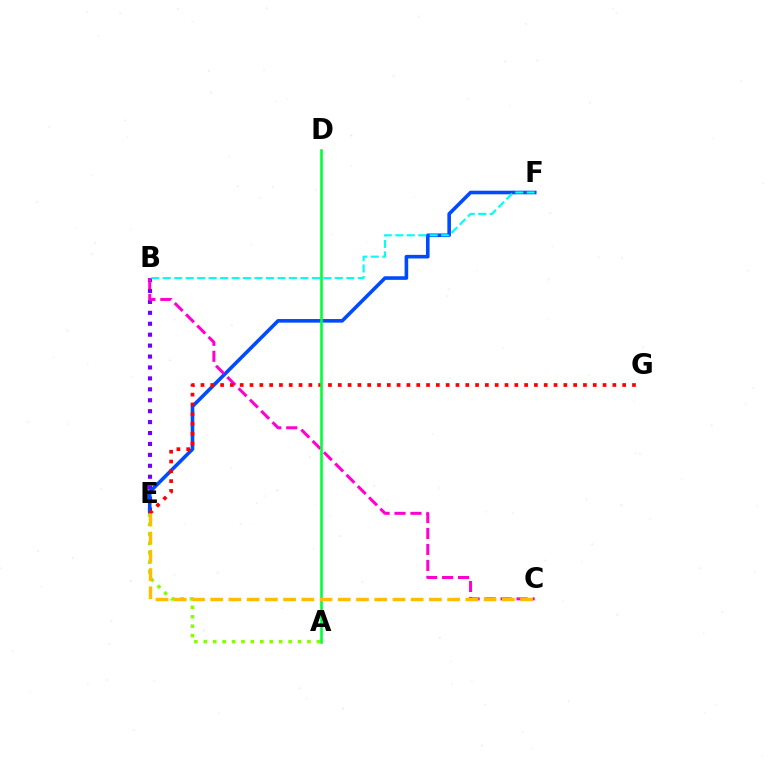{('B', 'E'): [{'color': '#7200ff', 'line_style': 'dotted', 'thickness': 2.97}], ('E', 'F'): [{'color': '#004bff', 'line_style': 'solid', 'thickness': 2.59}], ('B', 'F'): [{'color': '#00fff6', 'line_style': 'dashed', 'thickness': 1.56}], ('B', 'C'): [{'color': '#ff00cf', 'line_style': 'dashed', 'thickness': 2.17}], ('A', 'E'): [{'color': '#84ff00', 'line_style': 'dotted', 'thickness': 2.56}], ('E', 'G'): [{'color': '#ff0000', 'line_style': 'dotted', 'thickness': 2.66}], ('A', 'D'): [{'color': '#00ff39', 'line_style': 'solid', 'thickness': 1.88}], ('C', 'E'): [{'color': '#ffbd00', 'line_style': 'dashed', 'thickness': 2.48}]}